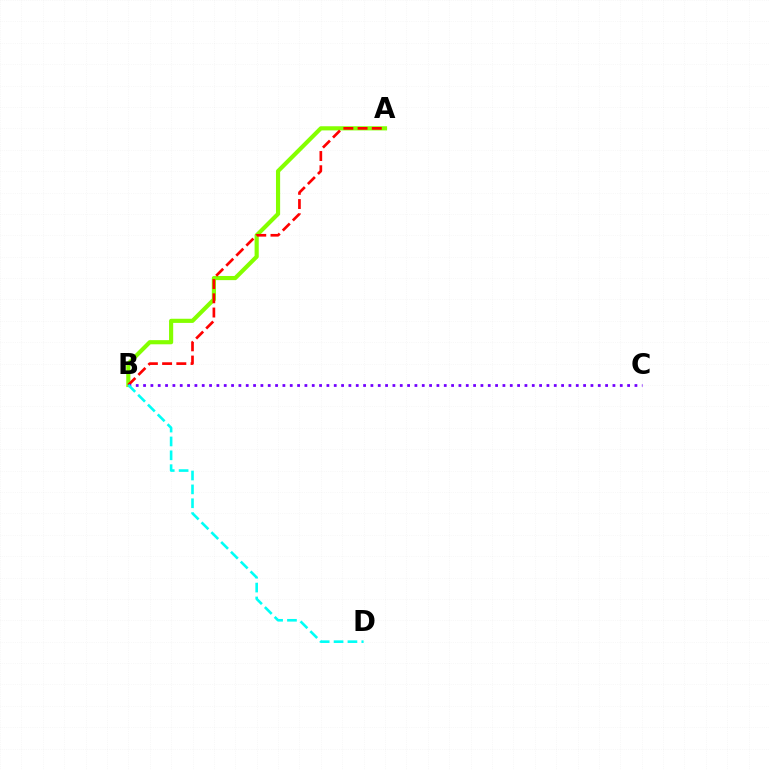{('A', 'B'): [{'color': '#84ff00', 'line_style': 'solid', 'thickness': 2.99}, {'color': '#ff0000', 'line_style': 'dashed', 'thickness': 1.93}], ('B', 'C'): [{'color': '#7200ff', 'line_style': 'dotted', 'thickness': 1.99}], ('B', 'D'): [{'color': '#00fff6', 'line_style': 'dashed', 'thickness': 1.88}]}